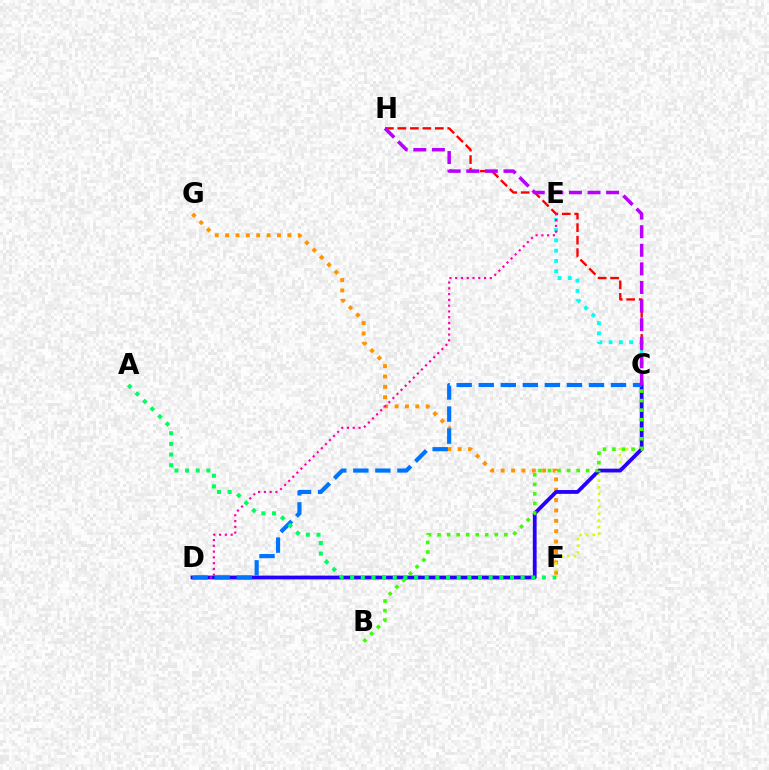{('F', 'G'): [{'color': '#ff9400', 'line_style': 'dotted', 'thickness': 2.82}], ('C', 'F'): [{'color': '#d1ff00', 'line_style': 'dotted', 'thickness': 1.8}], ('C', 'D'): [{'color': '#2500ff', 'line_style': 'solid', 'thickness': 2.73}, {'color': '#0074ff', 'line_style': 'dashed', 'thickness': 3.0}], ('C', 'H'): [{'color': '#ff0000', 'line_style': 'dashed', 'thickness': 1.7}, {'color': '#b900ff', 'line_style': 'dashed', 'thickness': 2.52}], ('C', 'E'): [{'color': '#00fff6', 'line_style': 'dotted', 'thickness': 2.79}], ('D', 'E'): [{'color': '#ff00ac', 'line_style': 'dotted', 'thickness': 1.57}], ('B', 'C'): [{'color': '#3dff00', 'line_style': 'dotted', 'thickness': 2.59}], ('A', 'F'): [{'color': '#00ff5c', 'line_style': 'dotted', 'thickness': 2.9}]}